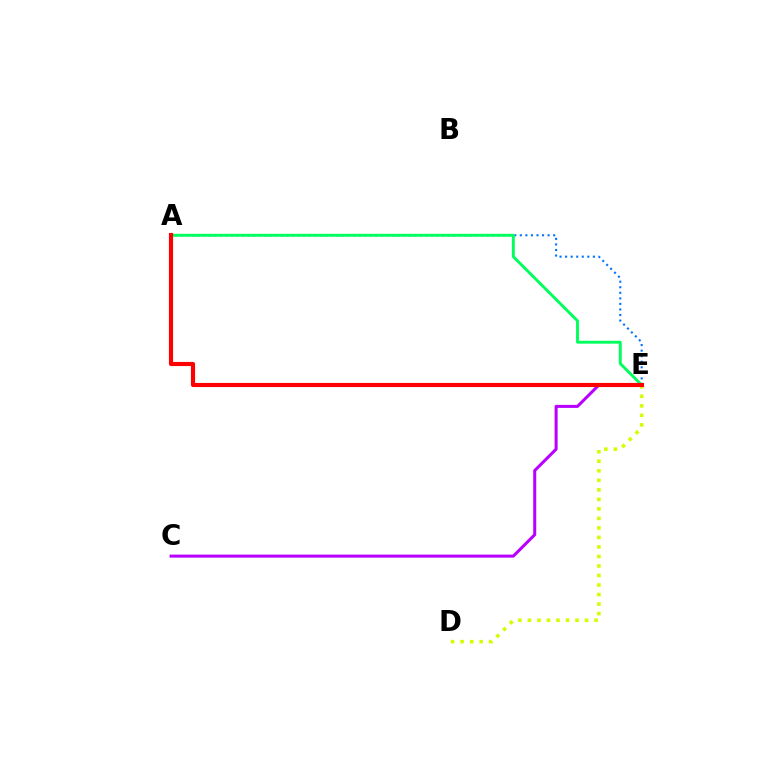{('D', 'E'): [{'color': '#d1ff00', 'line_style': 'dotted', 'thickness': 2.59}], ('A', 'E'): [{'color': '#0074ff', 'line_style': 'dotted', 'thickness': 1.51}, {'color': '#00ff5c', 'line_style': 'solid', 'thickness': 2.09}, {'color': '#ff0000', 'line_style': 'solid', 'thickness': 2.98}], ('C', 'E'): [{'color': '#b900ff', 'line_style': 'solid', 'thickness': 2.19}]}